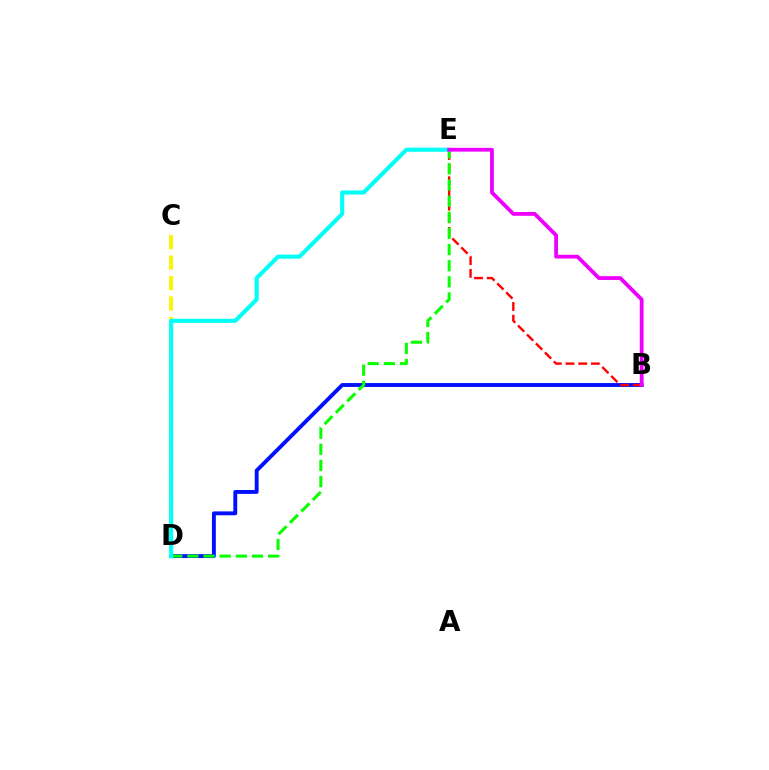{('B', 'D'): [{'color': '#0010ff', 'line_style': 'solid', 'thickness': 2.79}], ('B', 'E'): [{'color': '#ff0000', 'line_style': 'dashed', 'thickness': 1.72}, {'color': '#ee00ff', 'line_style': 'solid', 'thickness': 2.73}], ('C', 'D'): [{'color': '#fcf500', 'line_style': 'dashed', 'thickness': 2.78}], ('D', 'E'): [{'color': '#08ff00', 'line_style': 'dashed', 'thickness': 2.19}, {'color': '#00fff6', 'line_style': 'solid', 'thickness': 2.93}]}